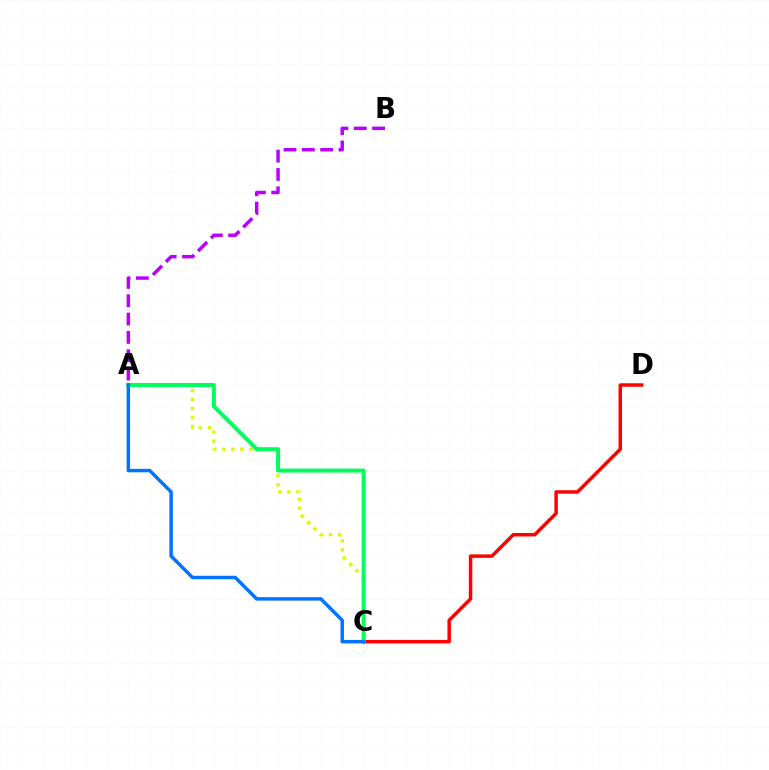{('C', 'D'): [{'color': '#ff0000', 'line_style': 'solid', 'thickness': 2.5}], ('A', 'C'): [{'color': '#d1ff00', 'line_style': 'dotted', 'thickness': 2.44}, {'color': '#00ff5c', 'line_style': 'solid', 'thickness': 2.86}, {'color': '#0074ff', 'line_style': 'solid', 'thickness': 2.5}], ('A', 'B'): [{'color': '#b900ff', 'line_style': 'dashed', 'thickness': 2.49}]}